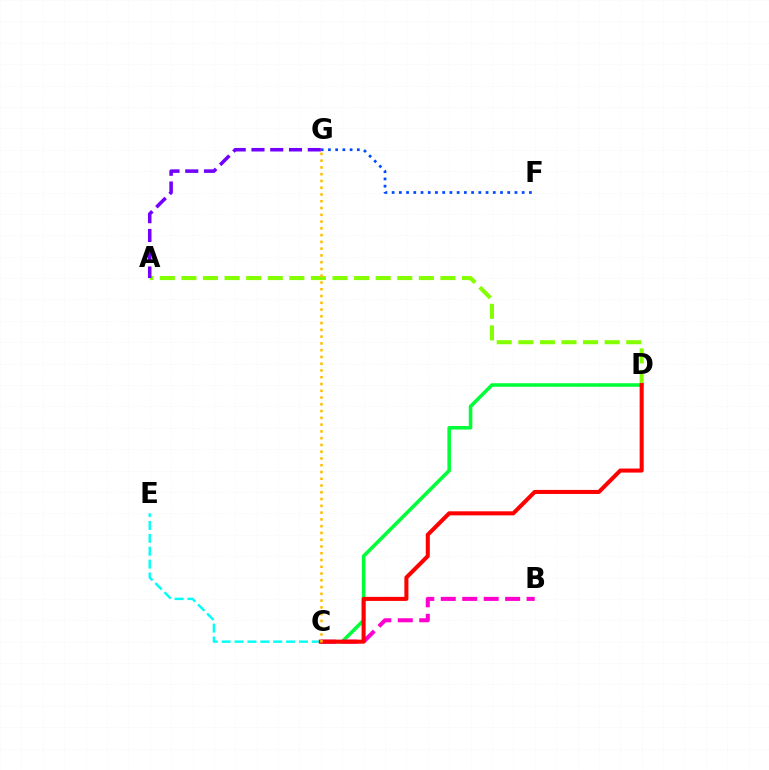{('C', 'D'): [{'color': '#00ff39', 'line_style': 'solid', 'thickness': 2.57}, {'color': '#ff0000', 'line_style': 'solid', 'thickness': 2.92}], ('C', 'E'): [{'color': '#00fff6', 'line_style': 'dashed', 'thickness': 1.75}], ('F', 'G'): [{'color': '#004bff', 'line_style': 'dotted', 'thickness': 1.96}], ('B', 'C'): [{'color': '#ff00cf', 'line_style': 'dashed', 'thickness': 2.91}], ('A', 'D'): [{'color': '#84ff00', 'line_style': 'dashed', 'thickness': 2.93}], ('C', 'G'): [{'color': '#ffbd00', 'line_style': 'dotted', 'thickness': 1.84}], ('A', 'G'): [{'color': '#7200ff', 'line_style': 'dashed', 'thickness': 2.55}]}